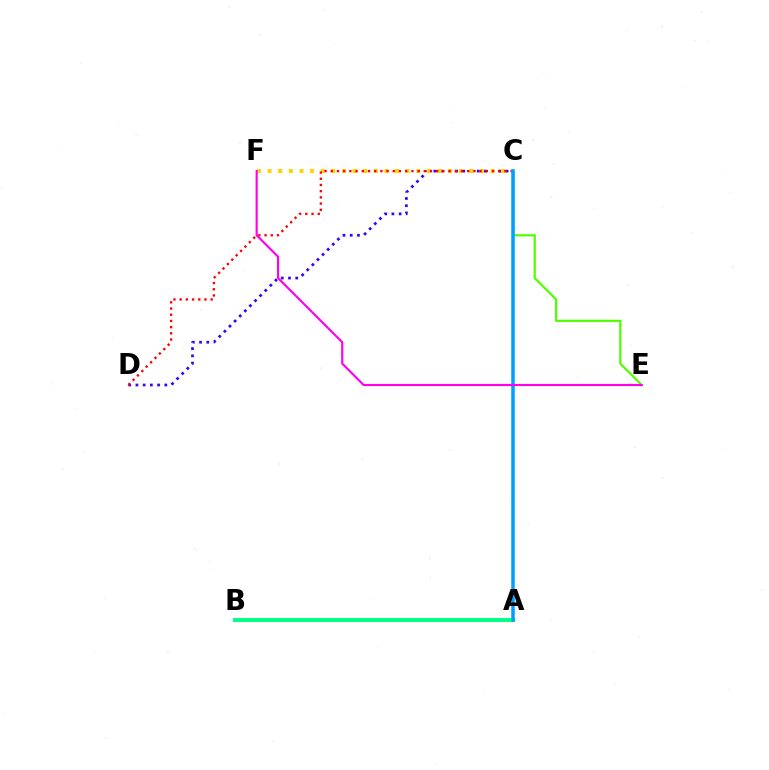{('C', 'E'): [{'color': '#4fff00', 'line_style': 'solid', 'thickness': 1.59}], ('C', 'D'): [{'color': '#3700ff', 'line_style': 'dotted', 'thickness': 1.96}, {'color': '#ff0000', 'line_style': 'dotted', 'thickness': 1.69}], ('C', 'F'): [{'color': '#ffd500', 'line_style': 'dotted', 'thickness': 2.89}], ('A', 'B'): [{'color': '#00ff86', 'line_style': 'solid', 'thickness': 2.83}], ('A', 'C'): [{'color': '#009eff', 'line_style': 'solid', 'thickness': 2.52}], ('E', 'F'): [{'color': '#ff00ed', 'line_style': 'solid', 'thickness': 1.55}]}